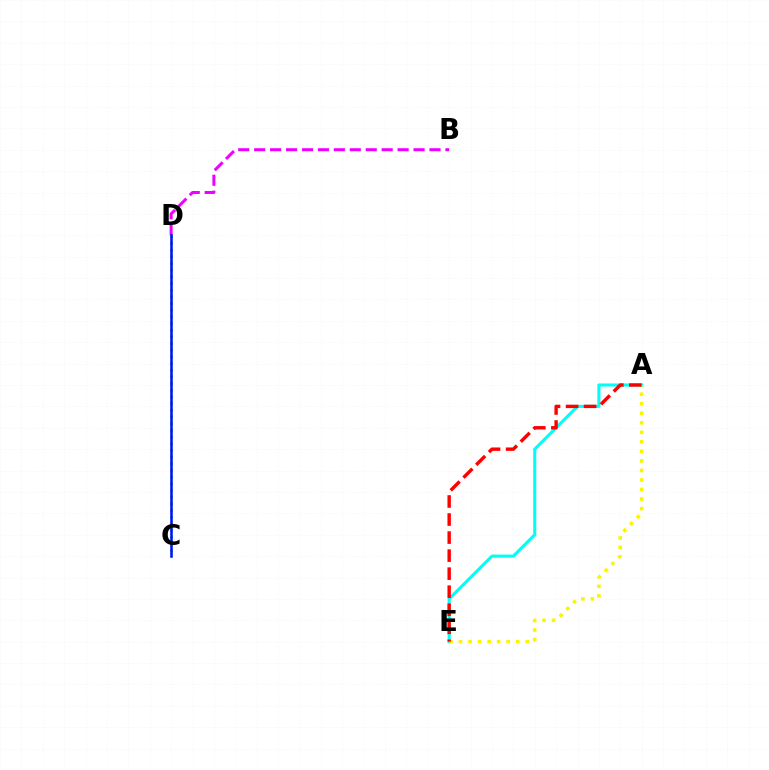{('B', 'D'): [{'color': '#ee00ff', 'line_style': 'dashed', 'thickness': 2.17}], ('A', 'E'): [{'color': '#00fff6', 'line_style': 'solid', 'thickness': 2.22}, {'color': '#fcf500', 'line_style': 'dotted', 'thickness': 2.59}, {'color': '#ff0000', 'line_style': 'dashed', 'thickness': 2.45}], ('C', 'D'): [{'color': '#08ff00', 'line_style': 'dotted', 'thickness': 1.81}, {'color': '#0010ff', 'line_style': 'solid', 'thickness': 1.83}]}